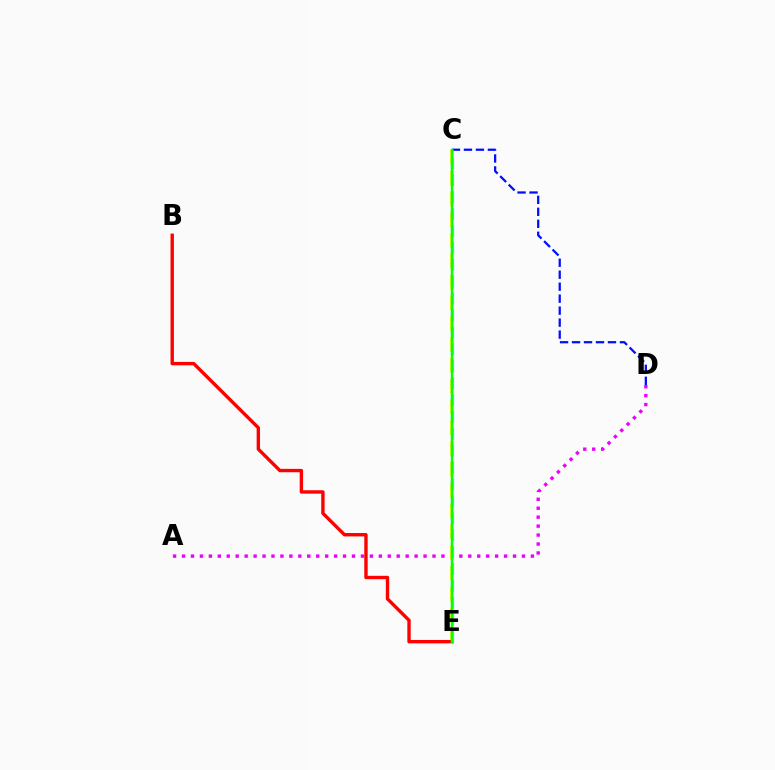{('A', 'D'): [{'color': '#ee00ff', 'line_style': 'dotted', 'thickness': 2.43}], ('C', 'E'): [{'color': '#fcf500', 'line_style': 'dashed', 'thickness': 2.83}, {'color': '#00fff6', 'line_style': 'dashed', 'thickness': 2.3}, {'color': '#08ff00', 'line_style': 'solid', 'thickness': 1.77}], ('B', 'E'): [{'color': '#ff0000', 'line_style': 'solid', 'thickness': 2.43}], ('C', 'D'): [{'color': '#0010ff', 'line_style': 'dashed', 'thickness': 1.63}]}